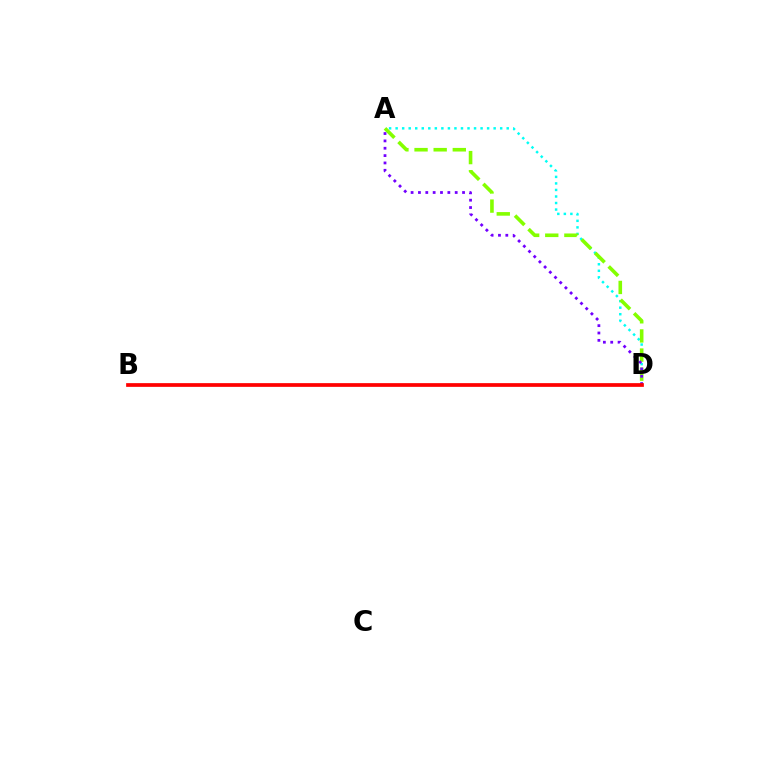{('A', 'D'): [{'color': '#00fff6', 'line_style': 'dotted', 'thickness': 1.78}, {'color': '#84ff00', 'line_style': 'dashed', 'thickness': 2.6}, {'color': '#7200ff', 'line_style': 'dotted', 'thickness': 2.0}], ('B', 'D'): [{'color': '#ff0000', 'line_style': 'solid', 'thickness': 2.68}]}